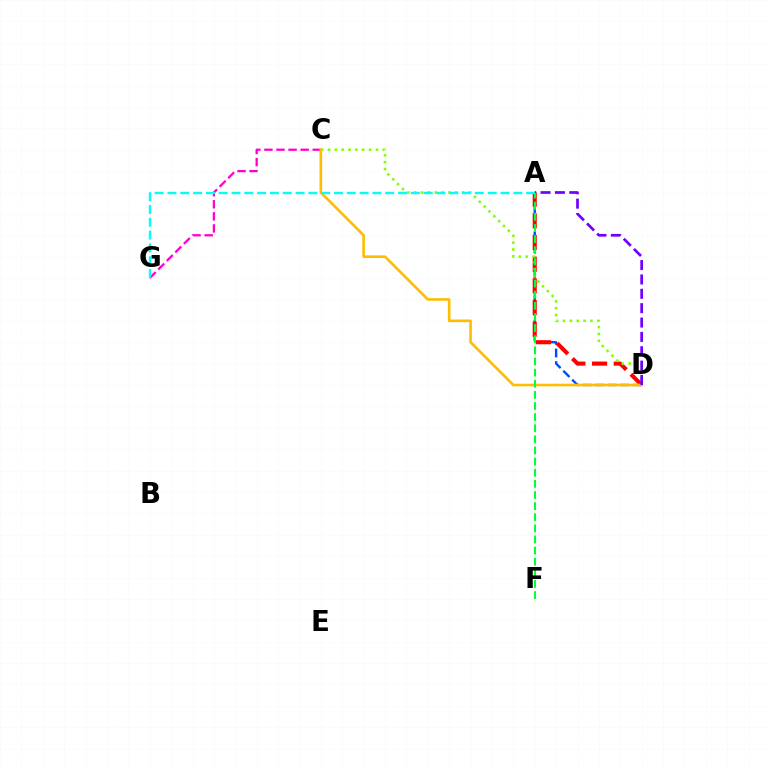{('A', 'D'): [{'color': '#004bff', 'line_style': 'dashed', 'thickness': 1.71}, {'color': '#ff0000', 'line_style': 'dashed', 'thickness': 2.95}, {'color': '#7200ff', 'line_style': 'dashed', 'thickness': 1.95}], ('C', 'D'): [{'color': '#84ff00', 'line_style': 'dotted', 'thickness': 1.86}, {'color': '#ffbd00', 'line_style': 'solid', 'thickness': 1.89}], ('C', 'G'): [{'color': '#ff00cf', 'line_style': 'dashed', 'thickness': 1.64}], ('A', 'G'): [{'color': '#00fff6', 'line_style': 'dashed', 'thickness': 1.74}], ('A', 'F'): [{'color': '#00ff39', 'line_style': 'dashed', 'thickness': 1.51}]}